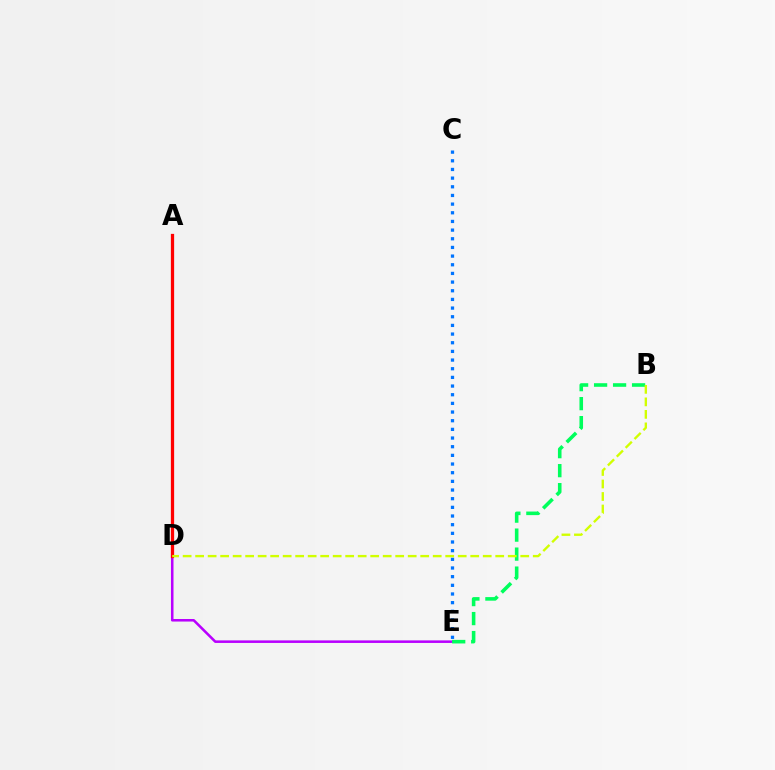{('D', 'E'): [{'color': '#b900ff', 'line_style': 'solid', 'thickness': 1.83}], ('A', 'D'): [{'color': '#ff0000', 'line_style': 'solid', 'thickness': 2.35}], ('B', 'E'): [{'color': '#00ff5c', 'line_style': 'dashed', 'thickness': 2.58}], ('C', 'E'): [{'color': '#0074ff', 'line_style': 'dotted', 'thickness': 2.35}], ('B', 'D'): [{'color': '#d1ff00', 'line_style': 'dashed', 'thickness': 1.7}]}